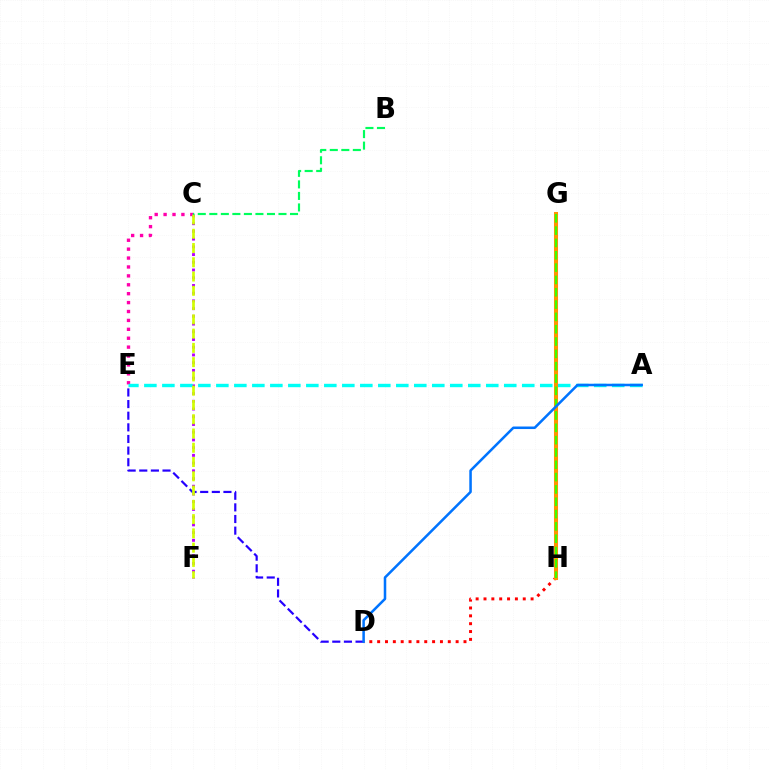{('C', 'E'): [{'color': '#ff00ac', 'line_style': 'dotted', 'thickness': 2.42}], ('D', 'H'): [{'color': '#ff0000', 'line_style': 'dotted', 'thickness': 2.13}], ('G', 'H'): [{'color': '#ff9400', 'line_style': 'solid', 'thickness': 2.91}, {'color': '#3dff00', 'line_style': 'dashed', 'thickness': 1.67}], ('C', 'F'): [{'color': '#b900ff', 'line_style': 'dotted', 'thickness': 2.1}, {'color': '#d1ff00', 'line_style': 'dashed', 'thickness': 1.94}], ('A', 'E'): [{'color': '#00fff6', 'line_style': 'dashed', 'thickness': 2.44}], ('D', 'E'): [{'color': '#2500ff', 'line_style': 'dashed', 'thickness': 1.58}], ('B', 'C'): [{'color': '#00ff5c', 'line_style': 'dashed', 'thickness': 1.57}], ('A', 'D'): [{'color': '#0074ff', 'line_style': 'solid', 'thickness': 1.82}]}